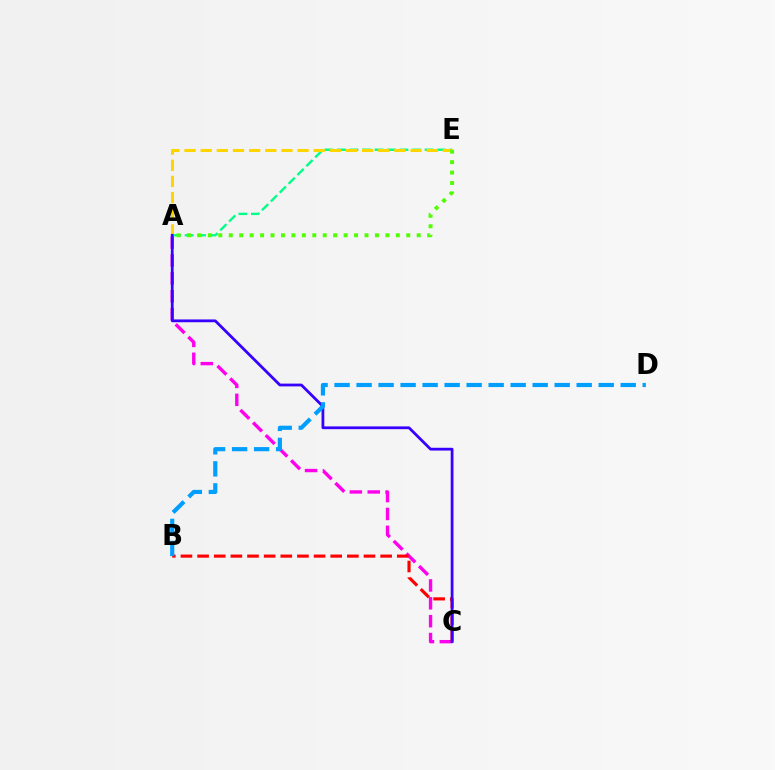{('A', 'E'): [{'color': '#00ff86', 'line_style': 'dashed', 'thickness': 1.7}, {'color': '#ffd500', 'line_style': 'dashed', 'thickness': 2.19}, {'color': '#4fff00', 'line_style': 'dotted', 'thickness': 2.84}], ('A', 'C'): [{'color': '#ff00ed', 'line_style': 'dashed', 'thickness': 2.43}, {'color': '#3700ff', 'line_style': 'solid', 'thickness': 2.0}], ('B', 'C'): [{'color': '#ff0000', 'line_style': 'dashed', 'thickness': 2.26}], ('B', 'D'): [{'color': '#009eff', 'line_style': 'dashed', 'thickness': 2.99}]}